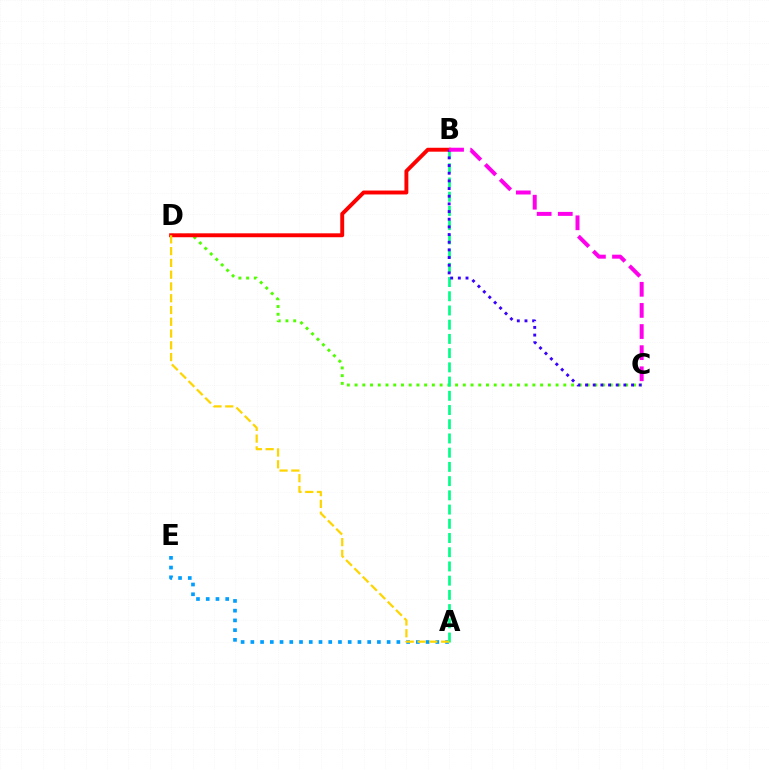{('C', 'D'): [{'color': '#4fff00', 'line_style': 'dotted', 'thickness': 2.1}], ('A', 'E'): [{'color': '#009eff', 'line_style': 'dotted', 'thickness': 2.65}], ('A', 'B'): [{'color': '#00ff86', 'line_style': 'dashed', 'thickness': 1.93}], ('B', 'D'): [{'color': '#ff0000', 'line_style': 'solid', 'thickness': 2.82}], ('B', 'C'): [{'color': '#3700ff', 'line_style': 'dotted', 'thickness': 2.08}, {'color': '#ff00ed', 'line_style': 'dashed', 'thickness': 2.87}], ('A', 'D'): [{'color': '#ffd500', 'line_style': 'dashed', 'thickness': 1.6}]}